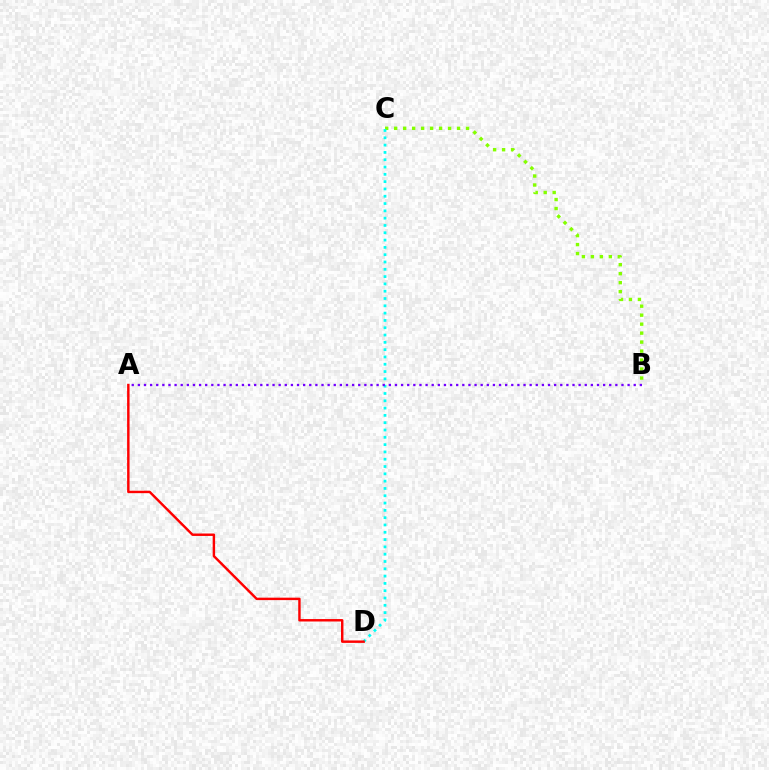{('B', 'C'): [{'color': '#84ff00', 'line_style': 'dotted', 'thickness': 2.44}], ('C', 'D'): [{'color': '#00fff6', 'line_style': 'dotted', 'thickness': 1.98}], ('A', 'D'): [{'color': '#ff0000', 'line_style': 'solid', 'thickness': 1.76}], ('A', 'B'): [{'color': '#7200ff', 'line_style': 'dotted', 'thickness': 1.66}]}